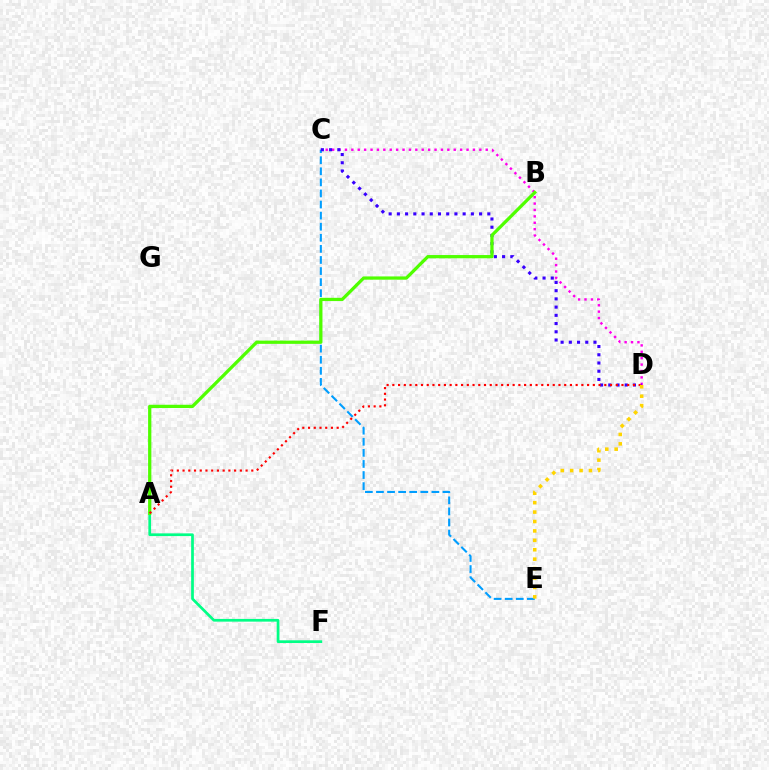{('C', 'D'): [{'color': '#ff00ed', 'line_style': 'dotted', 'thickness': 1.74}, {'color': '#3700ff', 'line_style': 'dotted', 'thickness': 2.23}], ('A', 'F'): [{'color': '#00ff86', 'line_style': 'solid', 'thickness': 1.96}], ('C', 'E'): [{'color': '#009eff', 'line_style': 'dashed', 'thickness': 1.51}], ('A', 'B'): [{'color': '#4fff00', 'line_style': 'solid', 'thickness': 2.35}], ('A', 'D'): [{'color': '#ff0000', 'line_style': 'dotted', 'thickness': 1.56}], ('D', 'E'): [{'color': '#ffd500', 'line_style': 'dotted', 'thickness': 2.56}]}